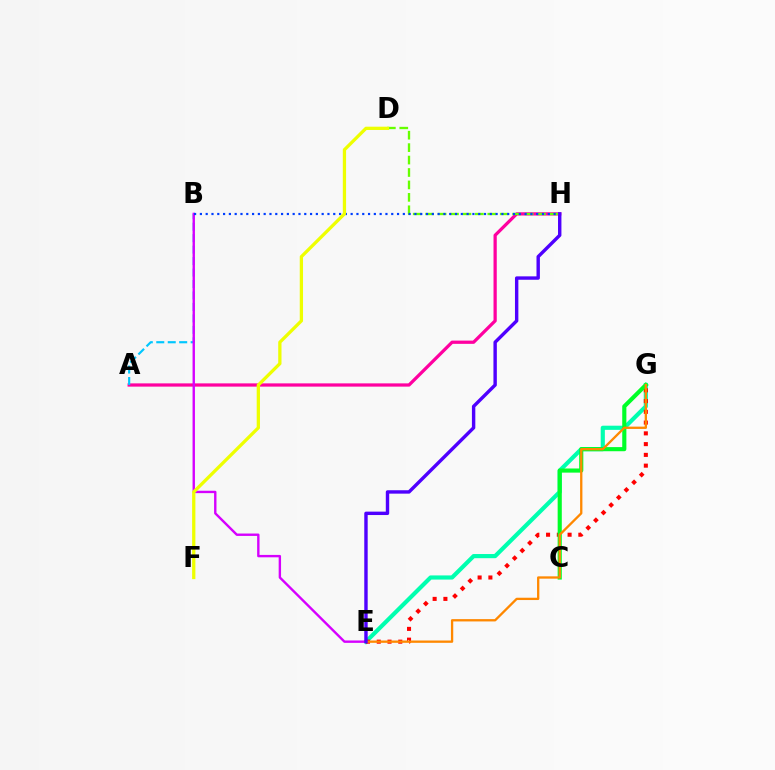{('A', 'H'): [{'color': '#ff00a0', 'line_style': 'solid', 'thickness': 2.34}], ('D', 'H'): [{'color': '#66ff00', 'line_style': 'dashed', 'thickness': 1.69}], ('E', 'G'): [{'color': '#00ffaf', 'line_style': 'solid', 'thickness': 3.0}, {'color': '#ff0000', 'line_style': 'dotted', 'thickness': 2.92}, {'color': '#ff8800', 'line_style': 'solid', 'thickness': 1.66}], ('A', 'B'): [{'color': '#00c7ff', 'line_style': 'dashed', 'thickness': 1.56}], ('B', 'E'): [{'color': '#d600ff', 'line_style': 'solid', 'thickness': 1.72}], ('B', 'H'): [{'color': '#003fff', 'line_style': 'dotted', 'thickness': 1.58}], ('C', 'G'): [{'color': '#00ff27', 'line_style': 'solid', 'thickness': 2.97}], ('D', 'F'): [{'color': '#eeff00', 'line_style': 'solid', 'thickness': 2.36}], ('E', 'H'): [{'color': '#4f00ff', 'line_style': 'solid', 'thickness': 2.45}]}